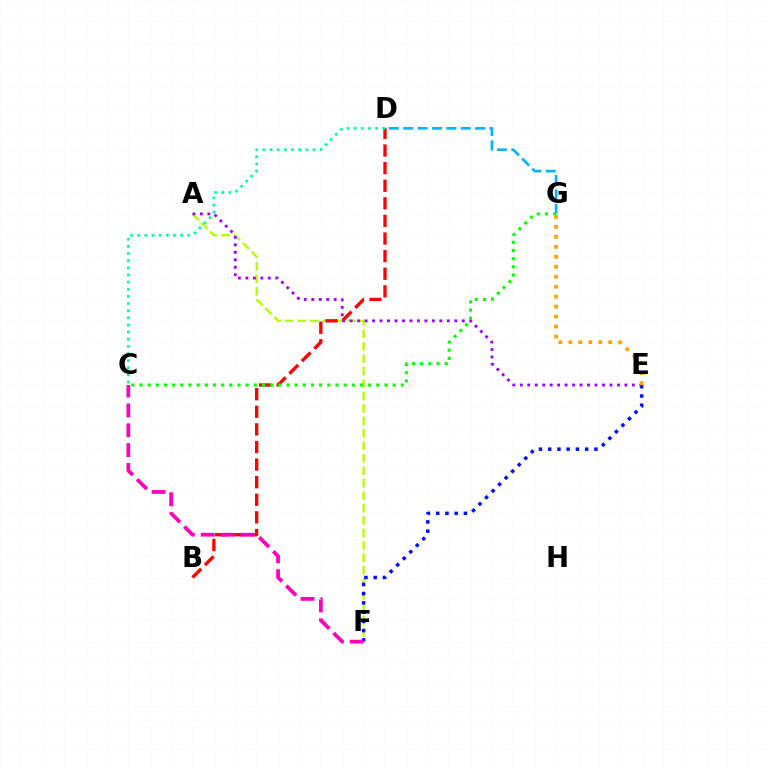{('A', 'F'): [{'color': '#b3ff00', 'line_style': 'dashed', 'thickness': 1.69}], ('D', 'G'): [{'color': '#00b5ff', 'line_style': 'dashed', 'thickness': 1.96}], ('B', 'D'): [{'color': '#ff0000', 'line_style': 'dashed', 'thickness': 2.39}], ('E', 'F'): [{'color': '#0010ff', 'line_style': 'dotted', 'thickness': 2.51}], ('A', 'E'): [{'color': '#9b00ff', 'line_style': 'dotted', 'thickness': 2.03}], ('C', 'D'): [{'color': '#00ff9d', 'line_style': 'dotted', 'thickness': 1.94}], ('C', 'F'): [{'color': '#ff00bd', 'line_style': 'dashed', 'thickness': 2.7}], ('C', 'G'): [{'color': '#08ff00', 'line_style': 'dotted', 'thickness': 2.22}], ('E', 'G'): [{'color': '#ffa500', 'line_style': 'dotted', 'thickness': 2.71}]}